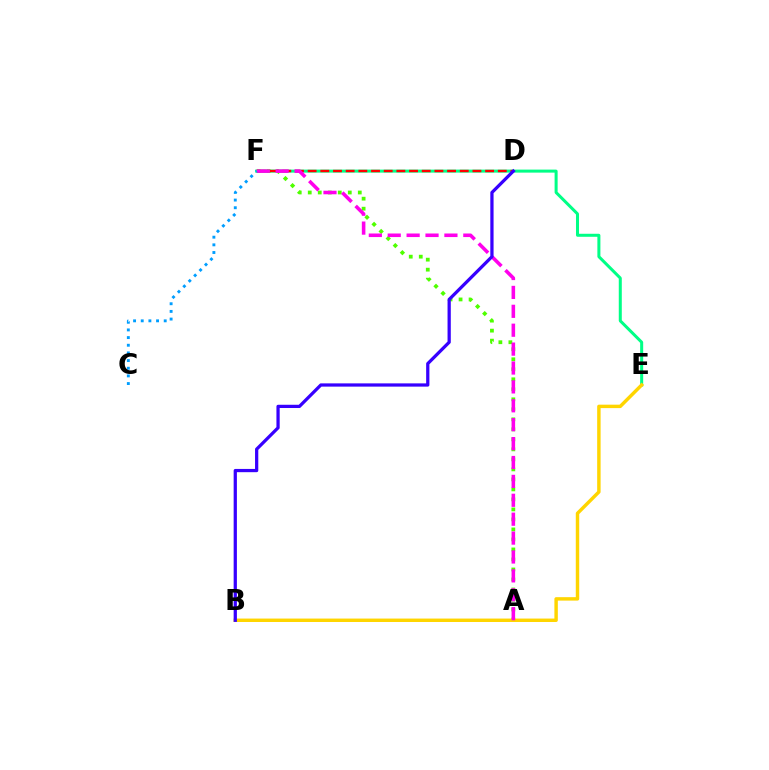{('E', 'F'): [{'color': '#00ff86', 'line_style': 'solid', 'thickness': 2.17}], ('A', 'F'): [{'color': '#4fff00', 'line_style': 'dotted', 'thickness': 2.72}, {'color': '#ff00ed', 'line_style': 'dashed', 'thickness': 2.57}], ('B', 'E'): [{'color': '#ffd500', 'line_style': 'solid', 'thickness': 2.48}], ('D', 'F'): [{'color': '#ff0000', 'line_style': 'dashed', 'thickness': 1.72}], ('C', 'F'): [{'color': '#009eff', 'line_style': 'dotted', 'thickness': 2.08}], ('B', 'D'): [{'color': '#3700ff', 'line_style': 'solid', 'thickness': 2.34}]}